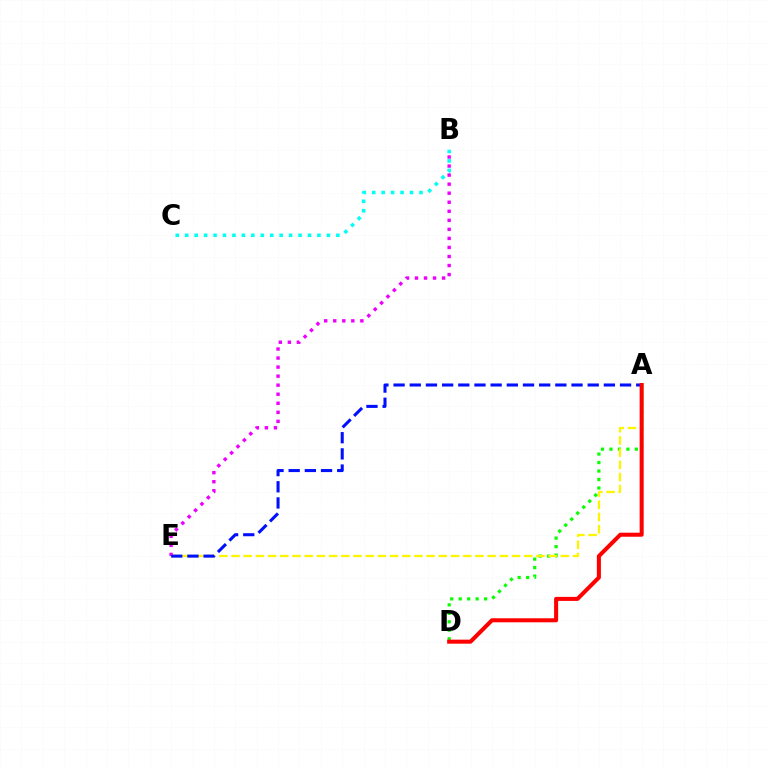{('A', 'D'): [{'color': '#08ff00', 'line_style': 'dotted', 'thickness': 2.3}, {'color': '#ff0000', 'line_style': 'solid', 'thickness': 2.9}], ('B', 'C'): [{'color': '#00fff6', 'line_style': 'dotted', 'thickness': 2.57}], ('B', 'E'): [{'color': '#ee00ff', 'line_style': 'dotted', 'thickness': 2.46}], ('A', 'E'): [{'color': '#fcf500', 'line_style': 'dashed', 'thickness': 1.66}, {'color': '#0010ff', 'line_style': 'dashed', 'thickness': 2.2}]}